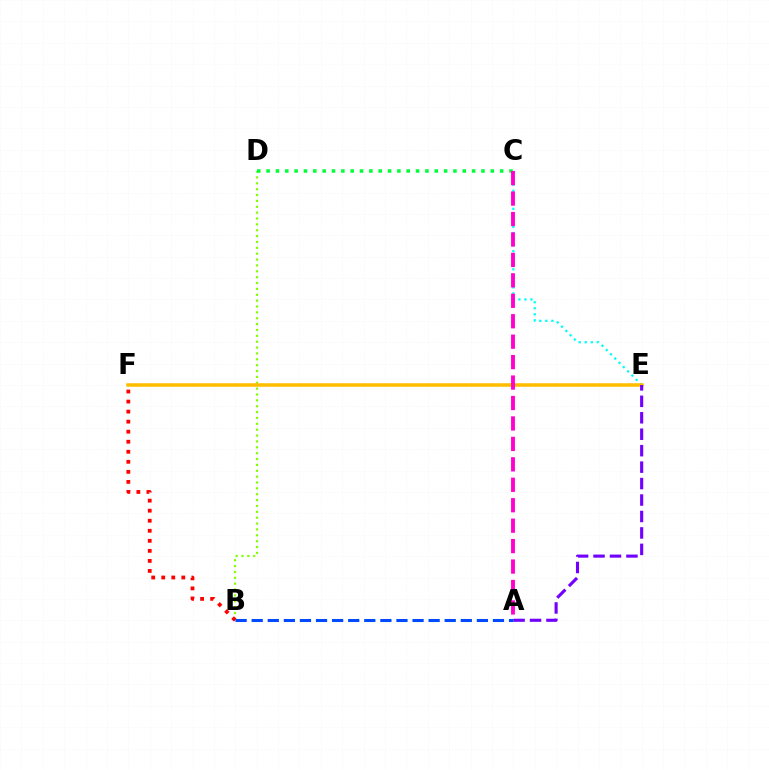{('B', 'D'): [{'color': '#84ff00', 'line_style': 'dotted', 'thickness': 1.59}], ('C', 'E'): [{'color': '#00fff6', 'line_style': 'dotted', 'thickness': 1.64}], ('B', 'F'): [{'color': '#ff0000', 'line_style': 'dotted', 'thickness': 2.73}], ('C', 'D'): [{'color': '#00ff39', 'line_style': 'dotted', 'thickness': 2.54}], ('E', 'F'): [{'color': '#ffbd00', 'line_style': 'solid', 'thickness': 2.55}], ('A', 'E'): [{'color': '#7200ff', 'line_style': 'dashed', 'thickness': 2.23}], ('A', 'B'): [{'color': '#004bff', 'line_style': 'dashed', 'thickness': 2.19}], ('A', 'C'): [{'color': '#ff00cf', 'line_style': 'dashed', 'thickness': 2.78}]}